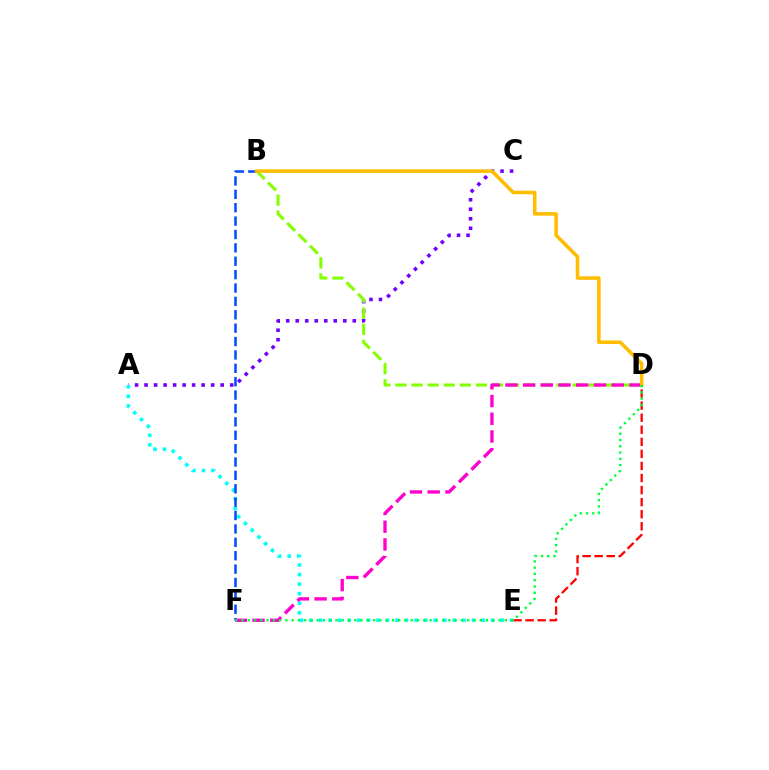{('D', 'E'): [{'color': '#ff0000', 'line_style': 'dashed', 'thickness': 1.64}], ('A', 'C'): [{'color': '#7200ff', 'line_style': 'dotted', 'thickness': 2.58}], ('B', 'D'): [{'color': '#84ff00', 'line_style': 'dashed', 'thickness': 2.19}, {'color': '#ffbd00', 'line_style': 'solid', 'thickness': 2.56}], ('A', 'E'): [{'color': '#00fff6', 'line_style': 'dotted', 'thickness': 2.6}], ('B', 'F'): [{'color': '#004bff', 'line_style': 'dashed', 'thickness': 1.82}], ('D', 'F'): [{'color': '#ff00cf', 'line_style': 'dashed', 'thickness': 2.41}, {'color': '#00ff39', 'line_style': 'dotted', 'thickness': 1.7}]}